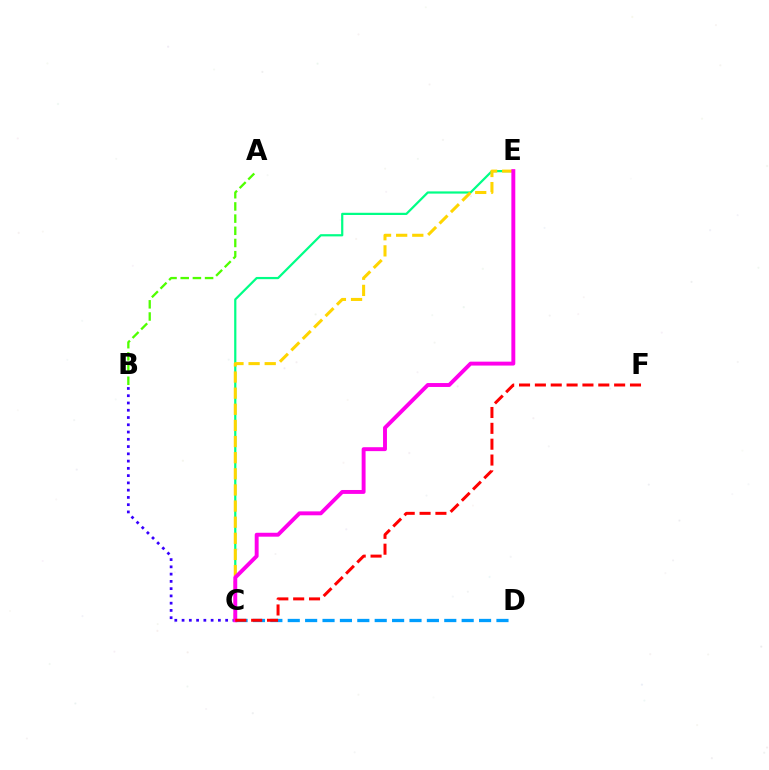{('A', 'B'): [{'color': '#4fff00', 'line_style': 'dashed', 'thickness': 1.66}], ('C', 'E'): [{'color': '#00ff86', 'line_style': 'solid', 'thickness': 1.6}, {'color': '#ffd500', 'line_style': 'dashed', 'thickness': 2.19}, {'color': '#ff00ed', 'line_style': 'solid', 'thickness': 2.82}], ('B', 'C'): [{'color': '#3700ff', 'line_style': 'dotted', 'thickness': 1.97}], ('C', 'D'): [{'color': '#009eff', 'line_style': 'dashed', 'thickness': 2.36}], ('C', 'F'): [{'color': '#ff0000', 'line_style': 'dashed', 'thickness': 2.15}]}